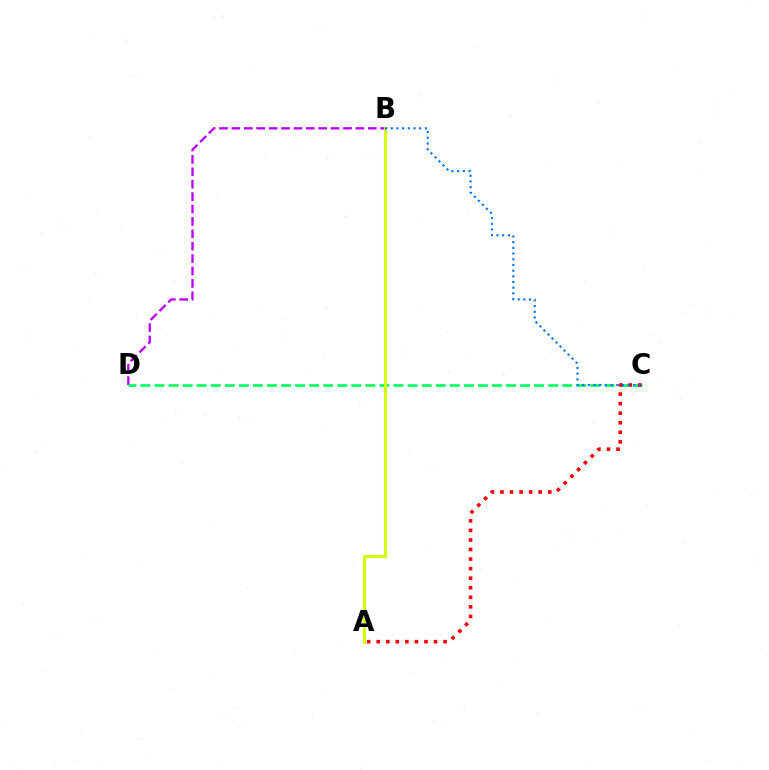{('B', 'D'): [{'color': '#b900ff', 'line_style': 'dashed', 'thickness': 1.68}], ('C', 'D'): [{'color': '#00ff5c', 'line_style': 'dashed', 'thickness': 1.91}], ('A', 'C'): [{'color': '#ff0000', 'line_style': 'dotted', 'thickness': 2.6}], ('A', 'B'): [{'color': '#d1ff00', 'line_style': 'solid', 'thickness': 2.2}], ('B', 'C'): [{'color': '#0074ff', 'line_style': 'dotted', 'thickness': 1.54}]}